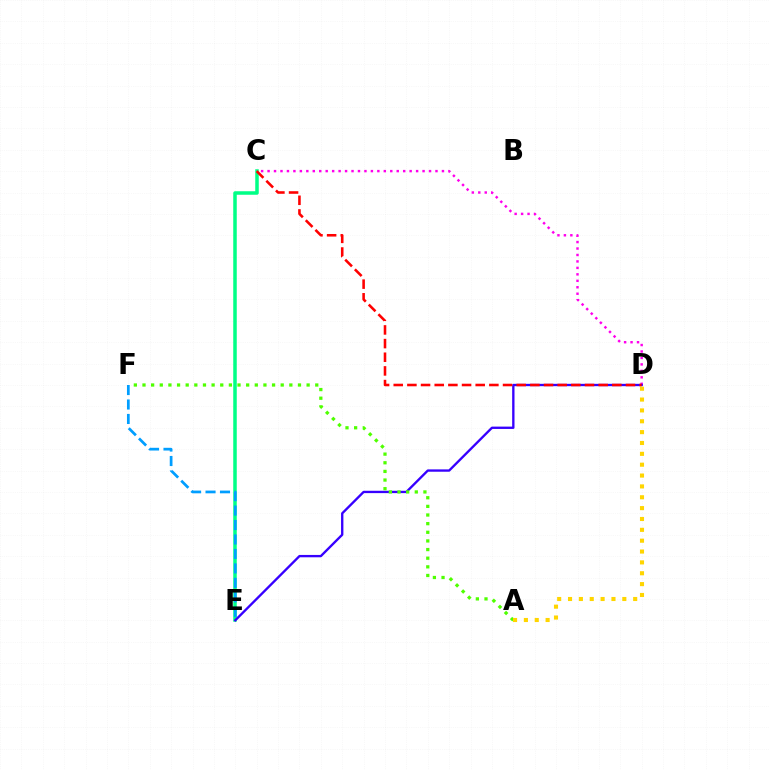{('C', 'D'): [{'color': '#ff00ed', 'line_style': 'dotted', 'thickness': 1.75}, {'color': '#ff0000', 'line_style': 'dashed', 'thickness': 1.86}], ('C', 'E'): [{'color': '#00ff86', 'line_style': 'solid', 'thickness': 2.53}], ('D', 'E'): [{'color': '#3700ff', 'line_style': 'solid', 'thickness': 1.69}], ('A', 'F'): [{'color': '#4fff00', 'line_style': 'dotted', 'thickness': 2.35}], ('E', 'F'): [{'color': '#009eff', 'line_style': 'dashed', 'thickness': 1.96}], ('A', 'D'): [{'color': '#ffd500', 'line_style': 'dotted', 'thickness': 2.95}]}